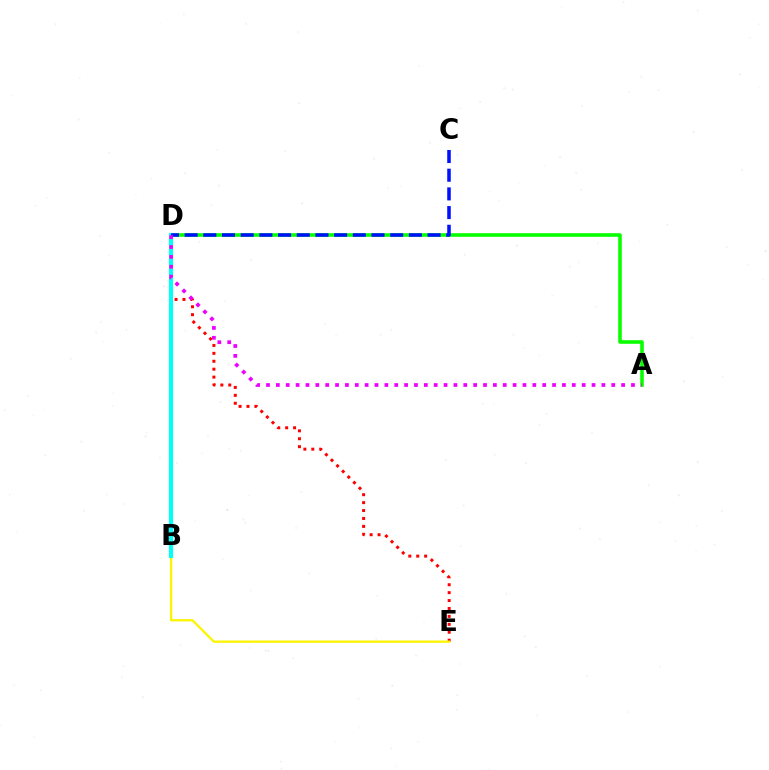{('D', 'E'): [{'color': '#ff0000', 'line_style': 'dotted', 'thickness': 2.15}], ('B', 'E'): [{'color': '#fcf500', 'line_style': 'solid', 'thickness': 1.65}], ('A', 'D'): [{'color': '#08ff00', 'line_style': 'solid', 'thickness': 2.58}, {'color': '#ee00ff', 'line_style': 'dotted', 'thickness': 2.68}], ('B', 'D'): [{'color': '#00fff6', 'line_style': 'solid', 'thickness': 2.98}], ('C', 'D'): [{'color': '#0010ff', 'line_style': 'dashed', 'thickness': 2.54}]}